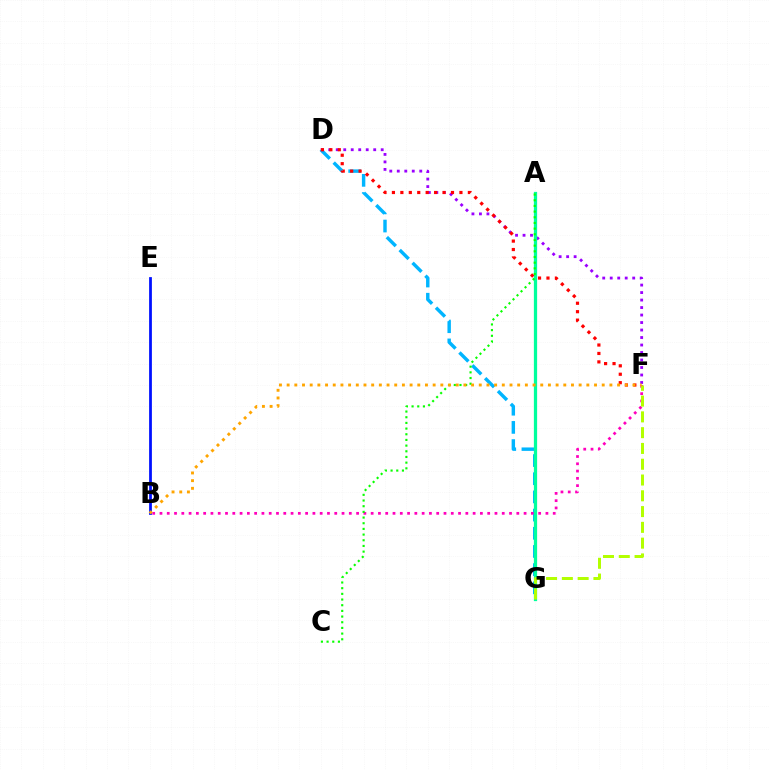{('D', 'G'): [{'color': '#00b5ff', 'line_style': 'dashed', 'thickness': 2.47}], ('B', 'F'): [{'color': '#ff00bd', 'line_style': 'dotted', 'thickness': 1.98}, {'color': '#ffa500', 'line_style': 'dotted', 'thickness': 2.09}], ('D', 'F'): [{'color': '#9b00ff', 'line_style': 'dotted', 'thickness': 2.04}, {'color': '#ff0000', 'line_style': 'dotted', 'thickness': 2.29}], ('A', 'G'): [{'color': '#00ff9d', 'line_style': 'solid', 'thickness': 2.34}], ('A', 'C'): [{'color': '#08ff00', 'line_style': 'dotted', 'thickness': 1.54}], ('B', 'E'): [{'color': '#0010ff', 'line_style': 'solid', 'thickness': 1.99}], ('F', 'G'): [{'color': '#b3ff00', 'line_style': 'dashed', 'thickness': 2.14}]}